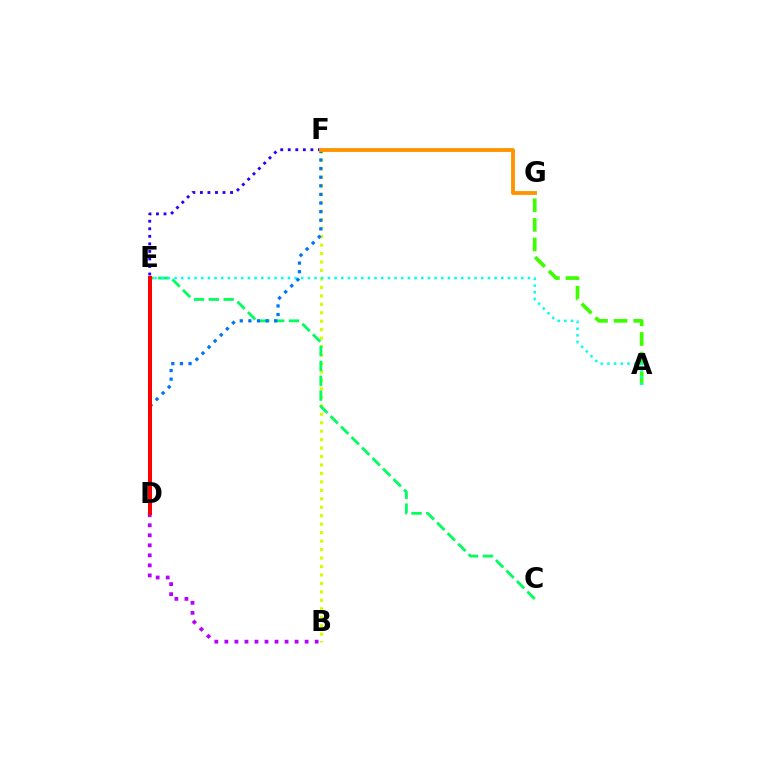{('B', 'F'): [{'color': '#d1ff00', 'line_style': 'dotted', 'thickness': 2.3}], ('C', 'E'): [{'color': '#00ff5c', 'line_style': 'dashed', 'thickness': 2.02}], ('D', 'E'): [{'color': '#ff00ac', 'line_style': 'dashed', 'thickness': 1.71}, {'color': '#ff0000', 'line_style': 'solid', 'thickness': 2.9}], ('D', 'F'): [{'color': '#2500ff', 'line_style': 'dotted', 'thickness': 2.05}, {'color': '#0074ff', 'line_style': 'dotted', 'thickness': 2.34}], ('A', 'G'): [{'color': '#3dff00', 'line_style': 'dashed', 'thickness': 2.66}], ('B', 'D'): [{'color': '#b900ff', 'line_style': 'dotted', 'thickness': 2.73}], ('A', 'E'): [{'color': '#00fff6', 'line_style': 'dotted', 'thickness': 1.81}], ('F', 'G'): [{'color': '#ff9400', 'line_style': 'solid', 'thickness': 2.78}]}